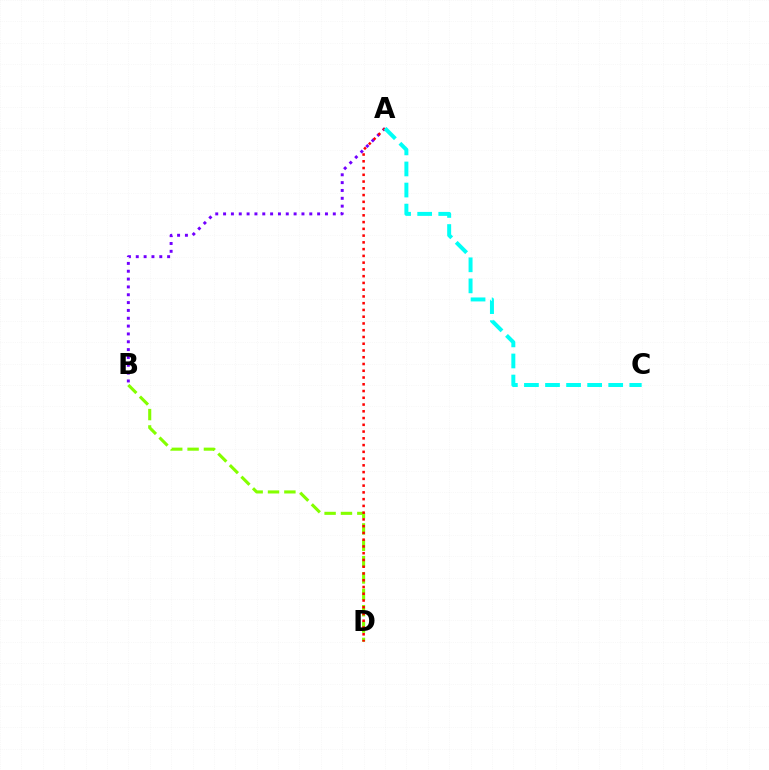{('A', 'B'): [{'color': '#7200ff', 'line_style': 'dotted', 'thickness': 2.13}], ('B', 'D'): [{'color': '#84ff00', 'line_style': 'dashed', 'thickness': 2.22}], ('A', 'D'): [{'color': '#ff0000', 'line_style': 'dotted', 'thickness': 1.84}], ('A', 'C'): [{'color': '#00fff6', 'line_style': 'dashed', 'thickness': 2.86}]}